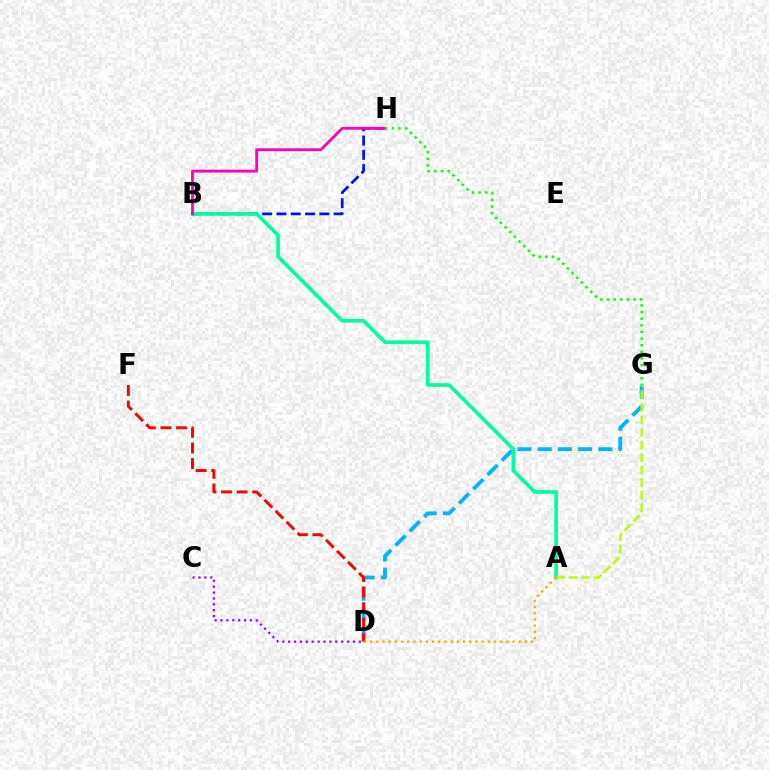{('B', 'H'): [{'color': '#0010ff', 'line_style': 'dashed', 'thickness': 1.94}, {'color': '#ff00bd', 'line_style': 'solid', 'thickness': 2.03}], ('D', 'G'): [{'color': '#00b5ff', 'line_style': 'dashed', 'thickness': 2.75}], ('C', 'D'): [{'color': '#9b00ff', 'line_style': 'dotted', 'thickness': 1.6}], ('A', 'B'): [{'color': '#00ff9d', 'line_style': 'solid', 'thickness': 2.63}], ('A', 'G'): [{'color': '#b3ff00', 'line_style': 'dashed', 'thickness': 1.71}], ('D', 'F'): [{'color': '#ff0000', 'line_style': 'dashed', 'thickness': 2.12}], ('A', 'D'): [{'color': '#ffa500', 'line_style': 'dotted', 'thickness': 1.68}], ('G', 'H'): [{'color': '#08ff00', 'line_style': 'dotted', 'thickness': 1.8}]}